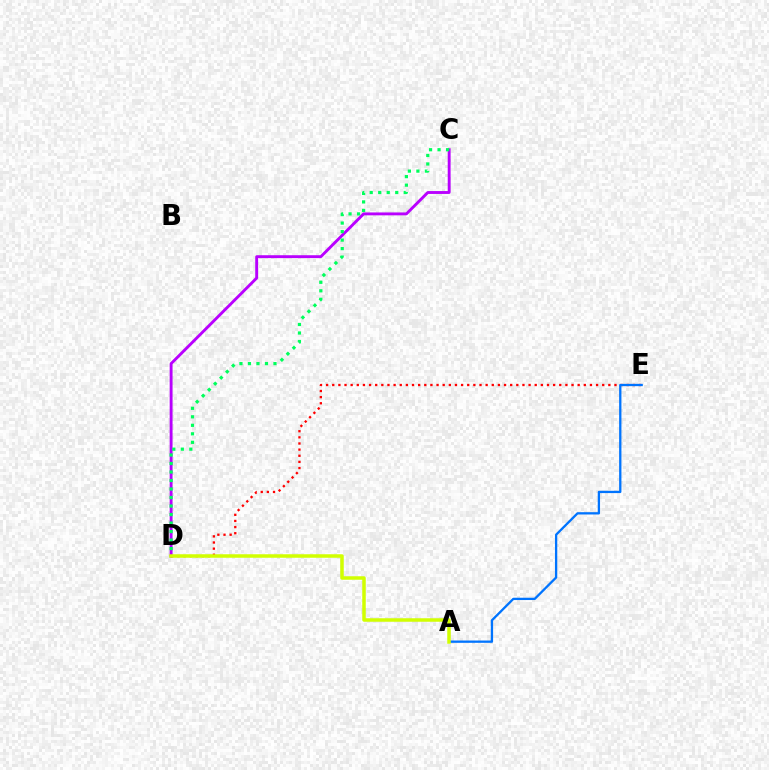{('C', 'D'): [{'color': '#b900ff', 'line_style': 'solid', 'thickness': 2.08}, {'color': '#00ff5c', 'line_style': 'dotted', 'thickness': 2.31}], ('D', 'E'): [{'color': '#ff0000', 'line_style': 'dotted', 'thickness': 1.67}], ('A', 'E'): [{'color': '#0074ff', 'line_style': 'solid', 'thickness': 1.66}], ('A', 'D'): [{'color': '#d1ff00', 'line_style': 'solid', 'thickness': 2.52}]}